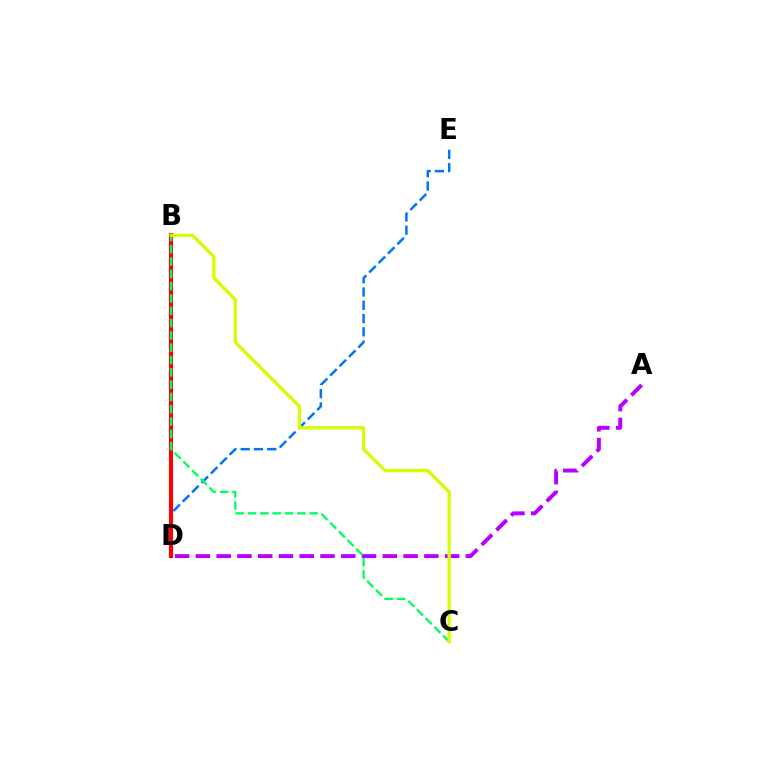{('D', 'E'): [{'color': '#0074ff', 'line_style': 'dashed', 'thickness': 1.8}], ('B', 'D'): [{'color': '#ff0000', 'line_style': 'solid', 'thickness': 2.96}], ('A', 'D'): [{'color': '#b900ff', 'line_style': 'dashed', 'thickness': 2.82}], ('B', 'C'): [{'color': '#00ff5c', 'line_style': 'dashed', 'thickness': 1.67}, {'color': '#d1ff00', 'line_style': 'solid', 'thickness': 2.38}]}